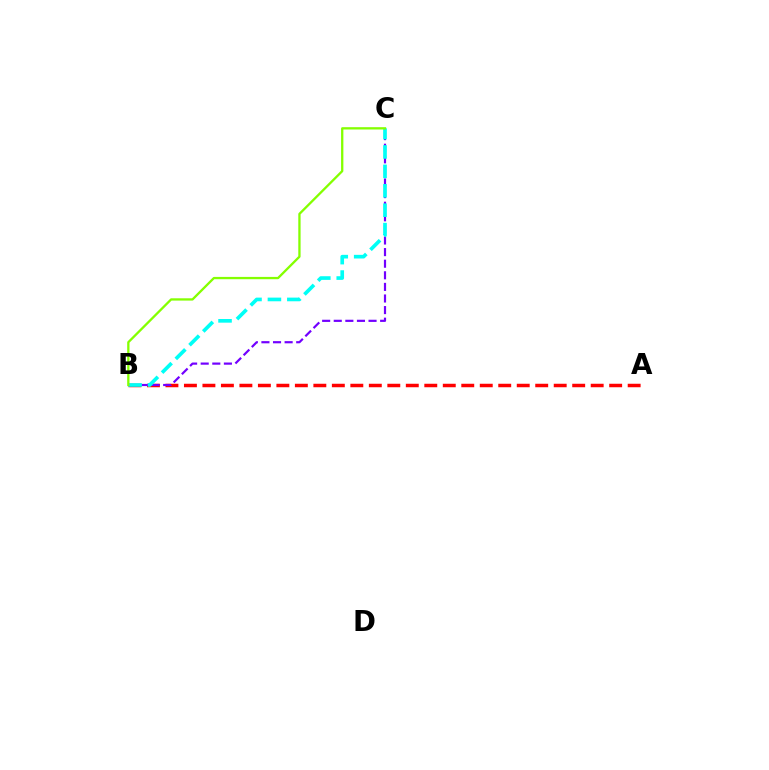{('A', 'B'): [{'color': '#ff0000', 'line_style': 'dashed', 'thickness': 2.51}], ('B', 'C'): [{'color': '#7200ff', 'line_style': 'dashed', 'thickness': 1.58}, {'color': '#00fff6', 'line_style': 'dashed', 'thickness': 2.64}, {'color': '#84ff00', 'line_style': 'solid', 'thickness': 1.66}]}